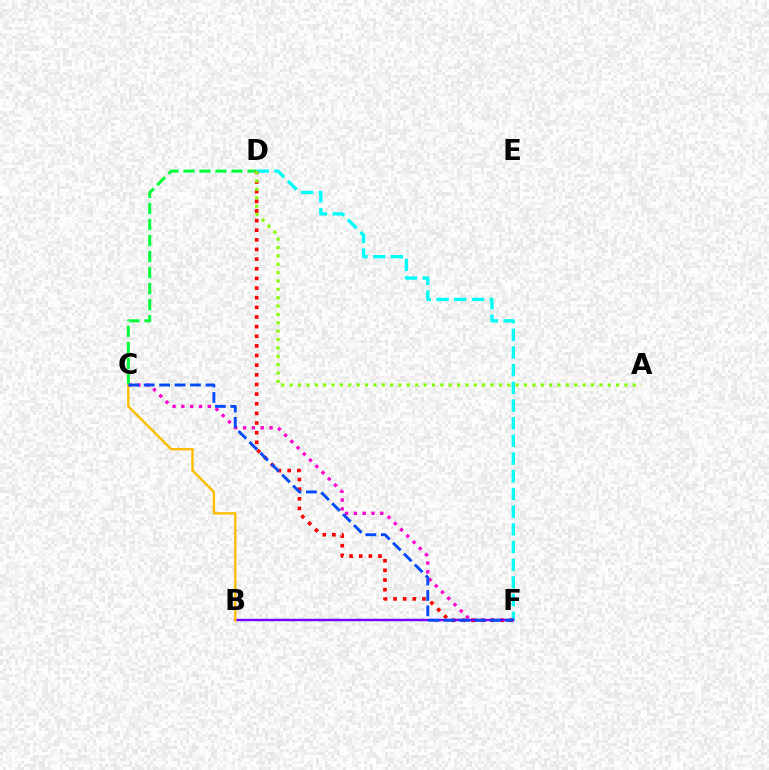{('C', 'F'): [{'color': '#ff00cf', 'line_style': 'dotted', 'thickness': 2.4}, {'color': '#004bff', 'line_style': 'dashed', 'thickness': 2.1}], ('C', 'D'): [{'color': '#00ff39', 'line_style': 'dashed', 'thickness': 2.18}], ('D', 'F'): [{'color': '#00fff6', 'line_style': 'dashed', 'thickness': 2.4}, {'color': '#ff0000', 'line_style': 'dotted', 'thickness': 2.62}], ('B', 'F'): [{'color': '#7200ff', 'line_style': 'solid', 'thickness': 1.75}], ('B', 'C'): [{'color': '#ffbd00', 'line_style': 'solid', 'thickness': 1.74}], ('A', 'D'): [{'color': '#84ff00', 'line_style': 'dotted', 'thickness': 2.27}]}